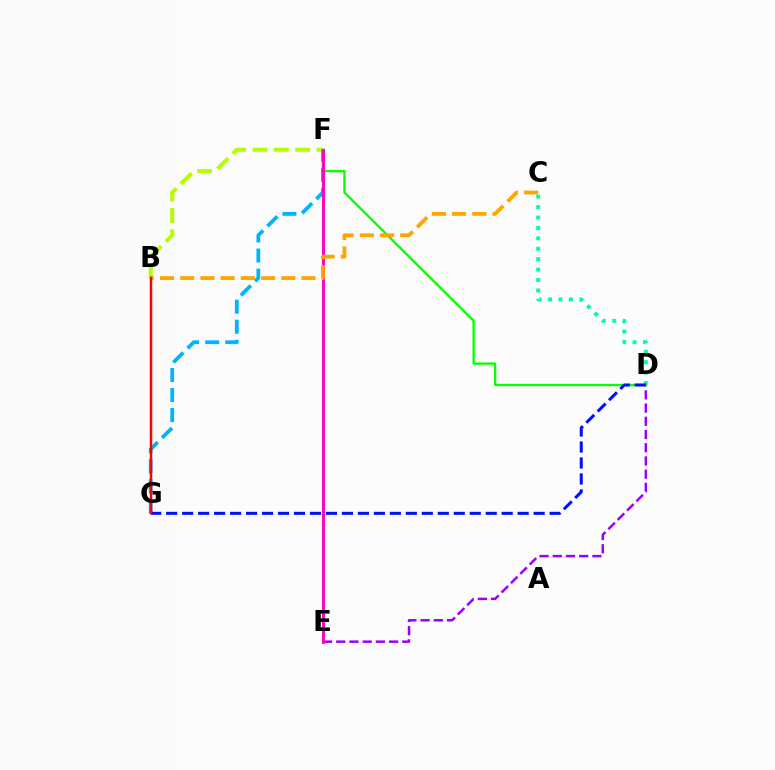{('B', 'F'): [{'color': '#b3ff00', 'line_style': 'dashed', 'thickness': 2.9}], ('D', 'E'): [{'color': '#9b00ff', 'line_style': 'dashed', 'thickness': 1.8}], ('C', 'D'): [{'color': '#00ff9d', 'line_style': 'dotted', 'thickness': 2.83}], ('D', 'F'): [{'color': '#08ff00', 'line_style': 'solid', 'thickness': 1.66}], ('F', 'G'): [{'color': '#00b5ff', 'line_style': 'dashed', 'thickness': 2.72}], ('D', 'G'): [{'color': '#0010ff', 'line_style': 'dashed', 'thickness': 2.17}], ('E', 'F'): [{'color': '#ff00bd', 'line_style': 'solid', 'thickness': 2.1}], ('B', 'C'): [{'color': '#ffa500', 'line_style': 'dashed', 'thickness': 2.75}], ('B', 'G'): [{'color': '#ff0000', 'line_style': 'solid', 'thickness': 1.8}]}